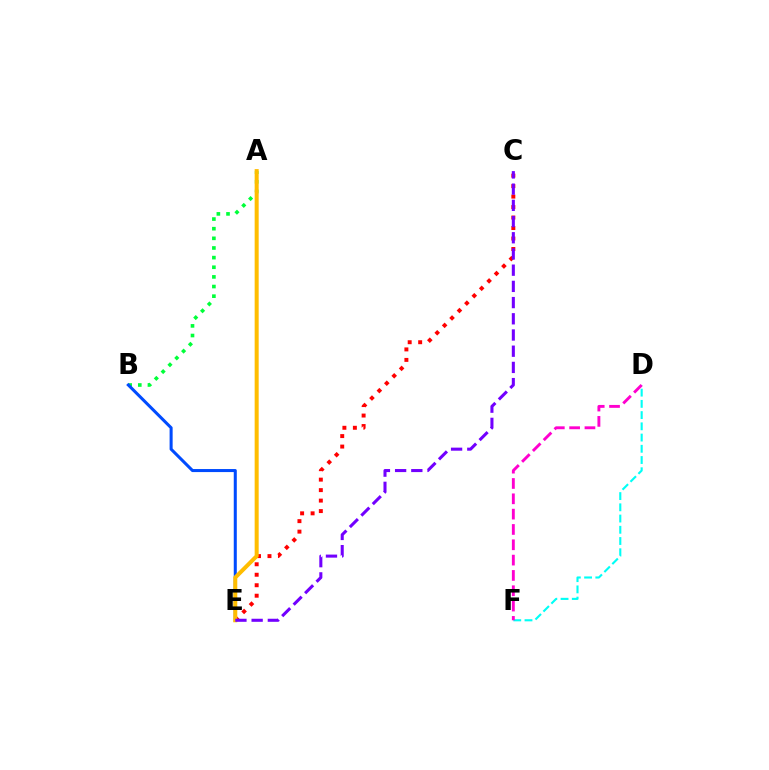{('D', 'F'): [{'color': '#00fff6', 'line_style': 'dashed', 'thickness': 1.53}, {'color': '#ff00cf', 'line_style': 'dashed', 'thickness': 2.08}], ('A', 'B'): [{'color': '#00ff39', 'line_style': 'dotted', 'thickness': 2.62}], ('B', 'E'): [{'color': '#004bff', 'line_style': 'solid', 'thickness': 2.19}], ('A', 'E'): [{'color': '#84ff00', 'line_style': 'solid', 'thickness': 1.57}, {'color': '#ffbd00', 'line_style': 'solid', 'thickness': 2.89}], ('C', 'E'): [{'color': '#ff0000', 'line_style': 'dotted', 'thickness': 2.85}, {'color': '#7200ff', 'line_style': 'dashed', 'thickness': 2.2}]}